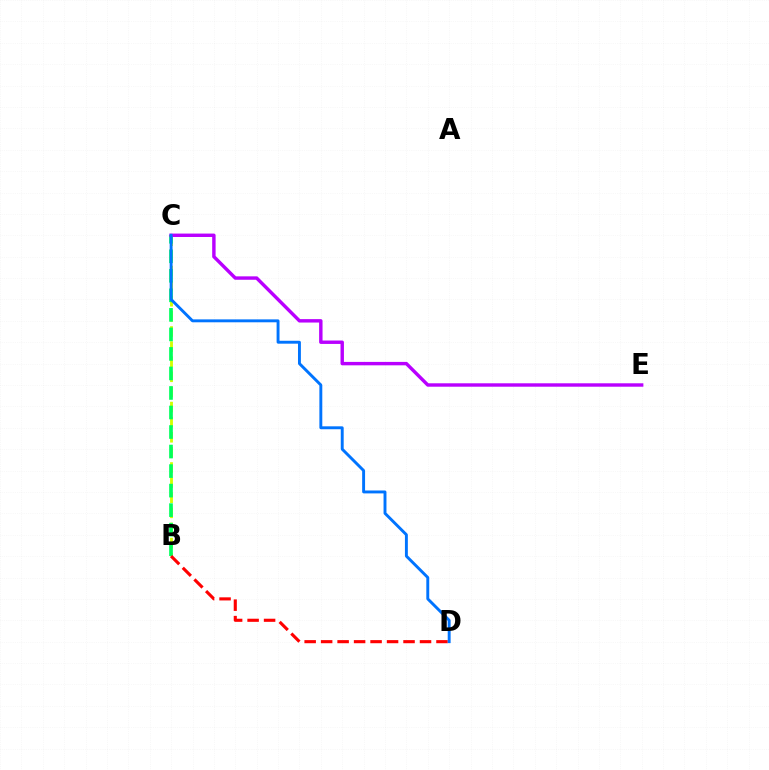{('B', 'C'): [{'color': '#d1ff00', 'line_style': 'dashed', 'thickness': 2.05}, {'color': '#00ff5c', 'line_style': 'dashed', 'thickness': 2.65}], ('C', 'E'): [{'color': '#b900ff', 'line_style': 'solid', 'thickness': 2.46}], ('B', 'D'): [{'color': '#ff0000', 'line_style': 'dashed', 'thickness': 2.24}], ('C', 'D'): [{'color': '#0074ff', 'line_style': 'solid', 'thickness': 2.1}]}